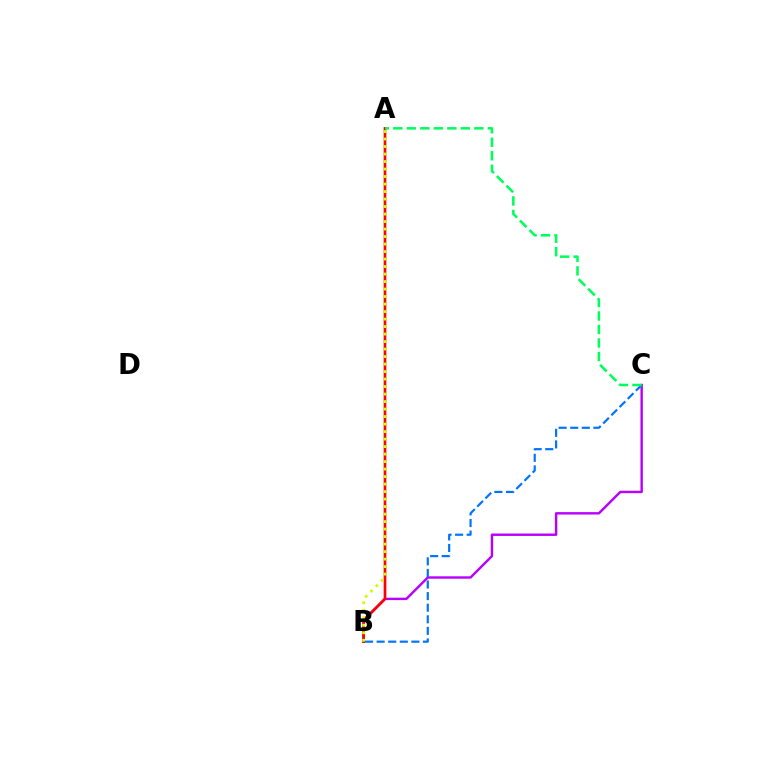{('B', 'C'): [{'color': '#b900ff', 'line_style': 'solid', 'thickness': 1.74}, {'color': '#0074ff', 'line_style': 'dashed', 'thickness': 1.57}], ('A', 'B'): [{'color': '#ff0000', 'line_style': 'solid', 'thickness': 1.93}, {'color': '#d1ff00', 'line_style': 'dotted', 'thickness': 2.04}], ('A', 'C'): [{'color': '#00ff5c', 'line_style': 'dashed', 'thickness': 1.83}]}